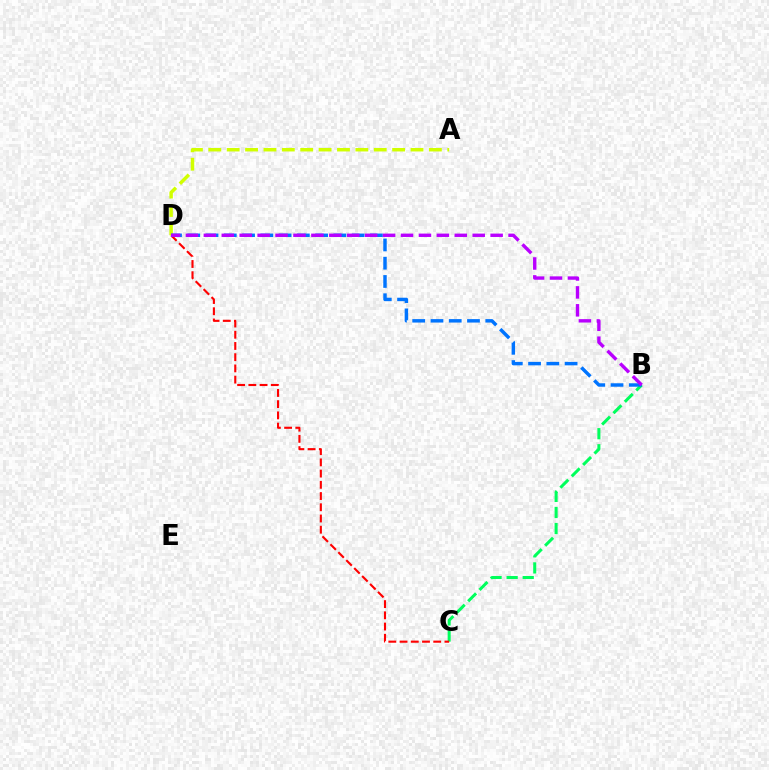{('A', 'D'): [{'color': '#d1ff00', 'line_style': 'dashed', 'thickness': 2.5}], ('B', 'C'): [{'color': '#00ff5c', 'line_style': 'dashed', 'thickness': 2.18}], ('C', 'D'): [{'color': '#ff0000', 'line_style': 'dashed', 'thickness': 1.52}], ('B', 'D'): [{'color': '#0074ff', 'line_style': 'dashed', 'thickness': 2.48}, {'color': '#b900ff', 'line_style': 'dashed', 'thickness': 2.43}]}